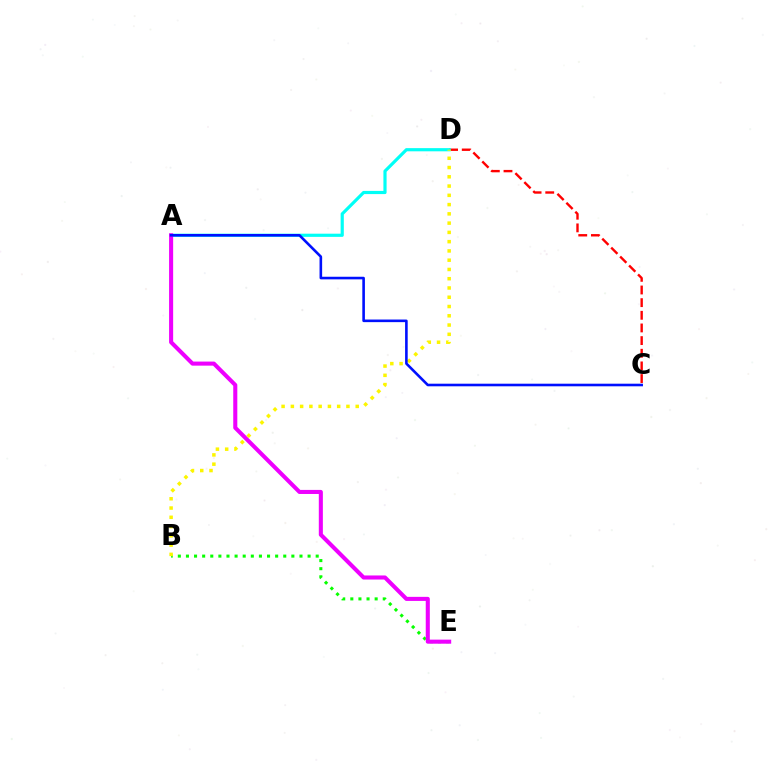{('C', 'D'): [{'color': '#ff0000', 'line_style': 'dashed', 'thickness': 1.72}], ('A', 'D'): [{'color': '#00fff6', 'line_style': 'solid', 'thickness': 2.29}], ('B', 'E'): [{'color': '#08ff00', 'line_style': 'dotted', 'thickness': 2.2}], ('A', 'E'): [{'color': '#ee00ff', 'line_style': 'solid', 'thickness': 2.93}], ('B', 'D'): [{'color': '#fcf500', 'line_style': 'dotted', 'thickness': 2.52}], ('A', 'C'): [{'color': '#0010ff', 'line_style': 'solid', 'thickness': 1.87}]}